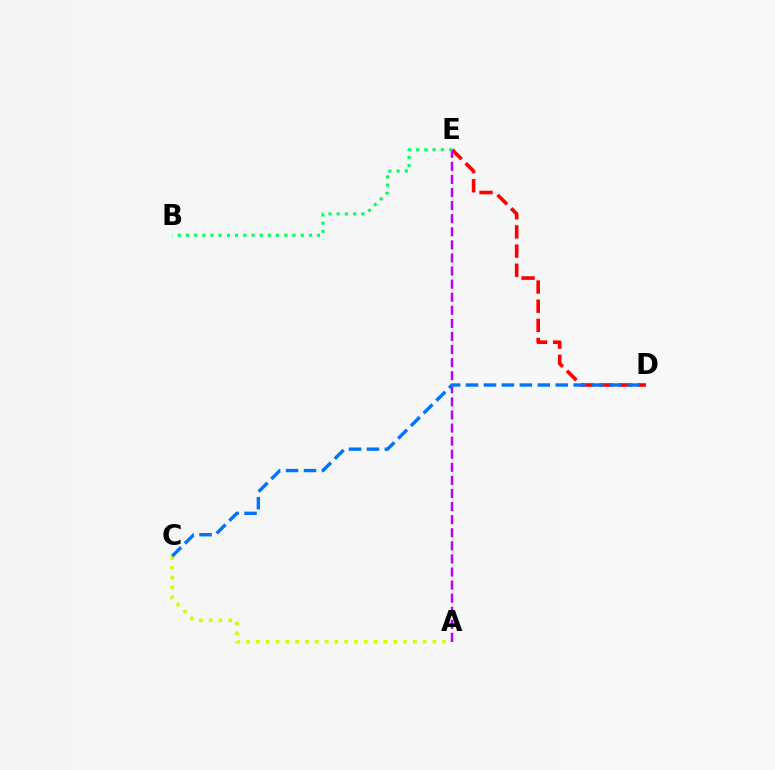{('D', 'E'): [{'color': '#ff0000', 'line_style': 'dashed', 'thickness': 2.6}], ('A', 'E'): [{'color': '#b900ff', 'line_style': 'dashed', 'thickness': 1.78}], ('B', 'E'): [{'color': '#00ff5c', 'line_style': 'dotted', 'thickness': 2.23}], ('A', 'C'): [{'color': '#d1ff00', 'line_style': 'dotted', 'thickness': 2.66}], ('C', 'D'): [{'color': '#0074ff', 'line_style': 'dashed', 'thickness': 2.44}]}